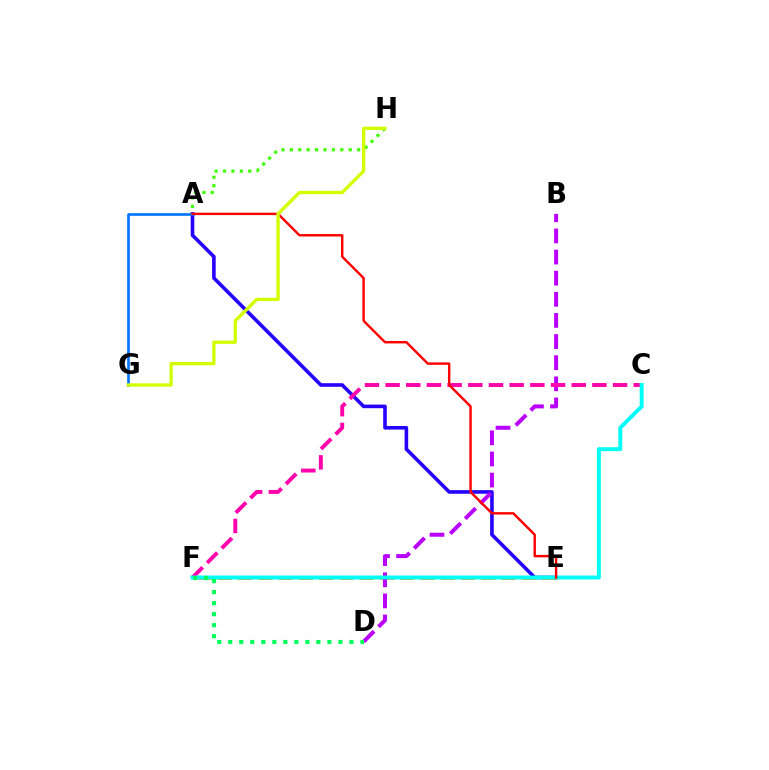{('A', 'E'): [{'color': '#2500ff', 'line_style': 'solid', 'thickness': 2.6}, {'color': '#ff0000', 'line_style': 'solid', 'thickness': 1.74}], ('E', 'F'): [{'color': '#ff9400', 'line_style': 'dashed', 'thickness': 2.75}], ('A', 'G'): [{'color': '#0074ff', 'line_style': 'solid', 'thickness': 1.9}], ('B', 'D'): [{'color': '#b900ff', 'line_style': 'dashed', 'thickness': 2.87}], ('C', 'F'): [{'color': '#ff00ac', 'line_style': 'dashed', 'thickness': 2.81}, {'color': '#00fff6', 'line_style': 'solid', 'thickness': 2.85}], ('D', 'F'): [{'color': '#00ff5c', 'line_style': 'dotted', 'thickness': 2.99}], ('A', 'H'): [{'color': '#3dff00', 'line_style': 'dotted', 'thickness': 2.28}], ('G', 'H'): [{'color': '#d1ff00', 'line_style': 'solid', 'thickness': 2.38}]}